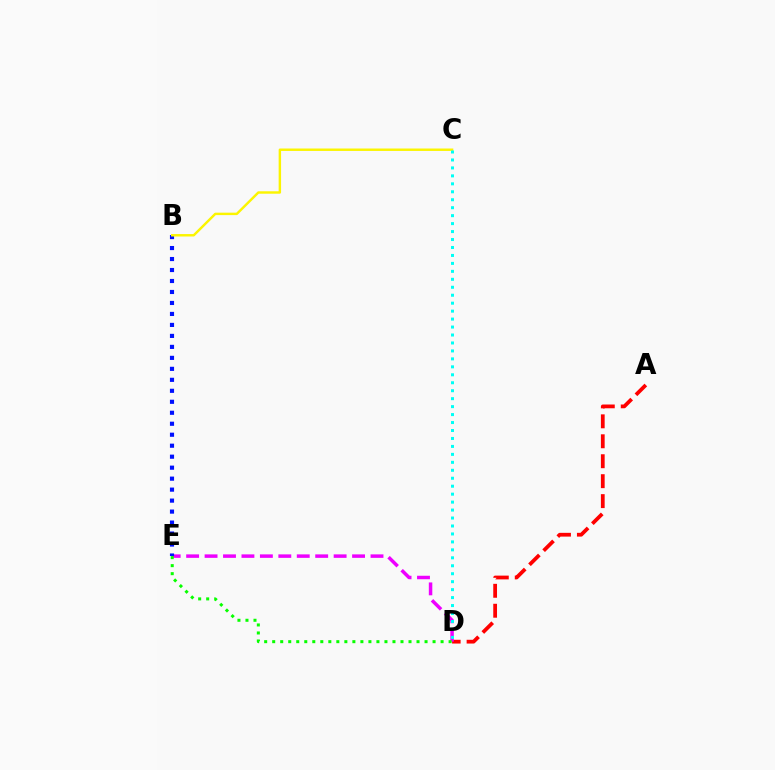{('A', 'D'): [{'color': '#ff0000', 'line_style': 'dashed', 'thickness': 2.71}], ('D', 'E'): [{'color': '#ee00ff', 'line_style': 'dashed', 'thickness': 2.5}, {'color': '#08ff00', 'line_style': 'dotted', 'thickness': 2.18}], ('B', 'E'): [{'color': '#0010ff', 'line_style': 'dotted', 'thickness': 2.98}], ('B', 'C'): [{'color': '#fcf500', 'line_style': 'solid', 'thickness': 1.75}], ('C', 'D'): [{'color': '#00fff6', 'line_style': 'dotted', 'thickness': 2.16}]}